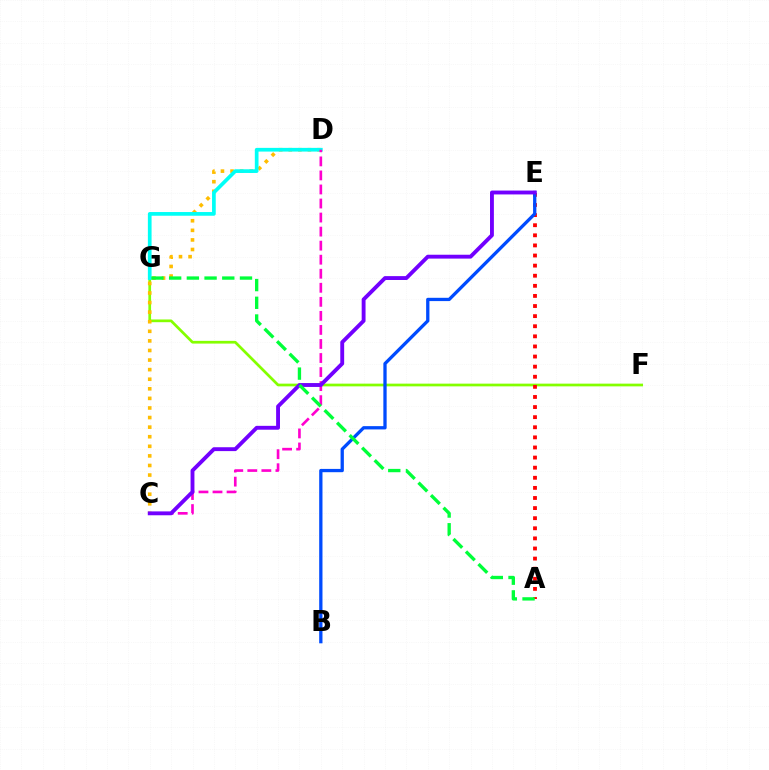{('F', 'G'): [{'color': '#84ff00', 'line_style': 'solid', 'thickness': 1.96}], ('C', 'D'): [{'color': '#ffbd00', 'line_style': 'dotted', 'thickness': 2.6}, {'color': '#ff00cf', 'line_style': 'dashed', 'thickness': 1.91}], ('D', 'G'): [{'color': '#00fff6', 'line_style': 'solid', 'thickness': 2.66}], ('A', 'E'): [{'color': '#ff0000', 'line_style': 'dotted', 'thickness': 2.74}], ('B', 'E'): [{'color': '#004bff', 'line_style': 'solid', 'thickness': 2.37}], ('C', 'E'): [{'color': '#7200ff', 'line_style': 'solid', 'thickness': 2.78}], ('A', 'G'): [{'color': '#00ff39', 'line_style': 'dashed', 'thickness': 2.41}]}